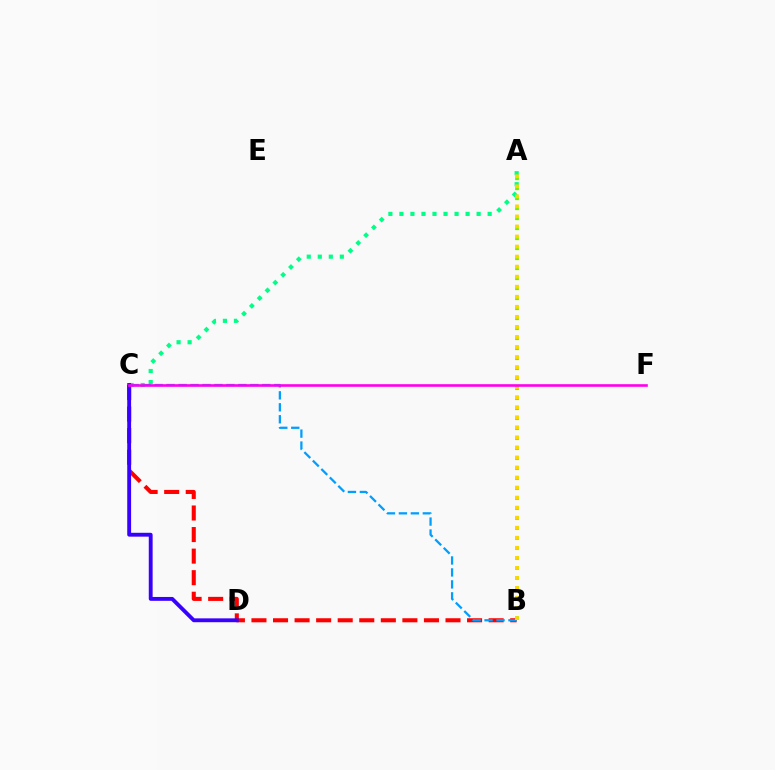{('B', 'C'): [{'color': '#ff0000', 'line_style': 'dashed', 'thickness': 2.93}, {'color': '#009eff', 'line_style': 'dashed', 'thickness': 1.62}], ('A', 'C'): [{'color': '#00ff86', 'line_style': 'dotted', 'thickness': 3.0}], ('C', 'D'): [{'color': '#3700ff', 'line_style': 'solid', 'thickness': 2.78}], ('A', 'B'): [{'color': '#4fff00', 'line_style': 'dotted', 'thickness': 2.72}, {'color': '#ffd500', 'line_style': 'dotted', 'thickness': 2.73}], ('C', 'F'): [{'color': '#ff00ed', 'line_style': 'solid', 'thickness': 1.9}]}